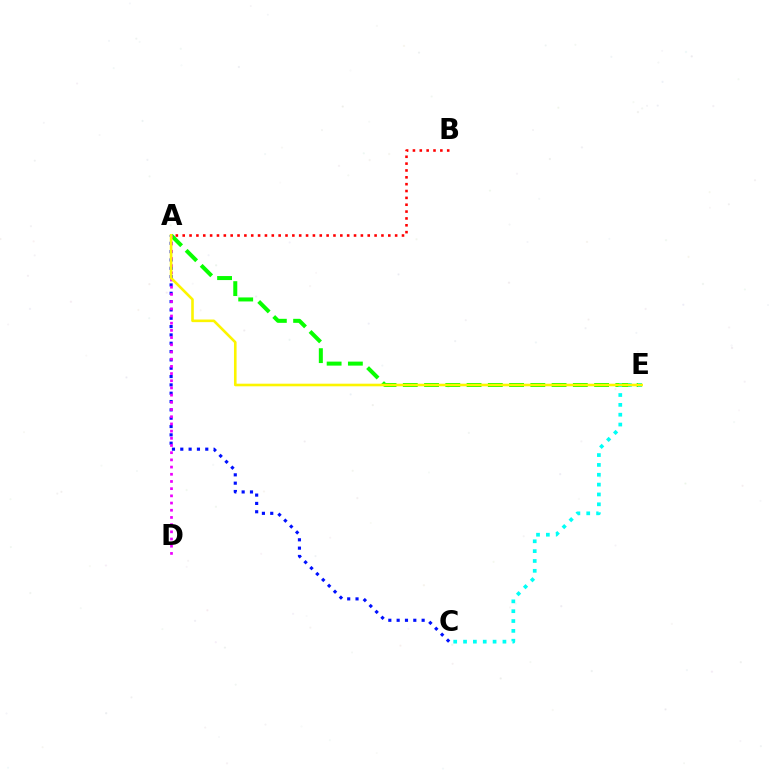{('A', 'C'): [{'color': '#0010ff', 'line_style': 'dotted', 'thickness': 2.26}], ('A', 'E'): [{'color': '#08ff00', 'line_style': 'dashed', 'thickness': 2.89}, {'color': '#fcf500', 'line_style': 'solid', 'thickness': 1.88}], ('A', 'D'): [{'color': '#ee00ff', 'line_style': 'dotted', 'thickness': 1.95}], ('A', 'B'): [{'color': '#ff0000', 'line_style': 'dotted', 'thickness': 1.86}], ('C', 'E'): [{'color': '#00fff6', 'line_style': 'dotted', 'thickness': 2.68}]}